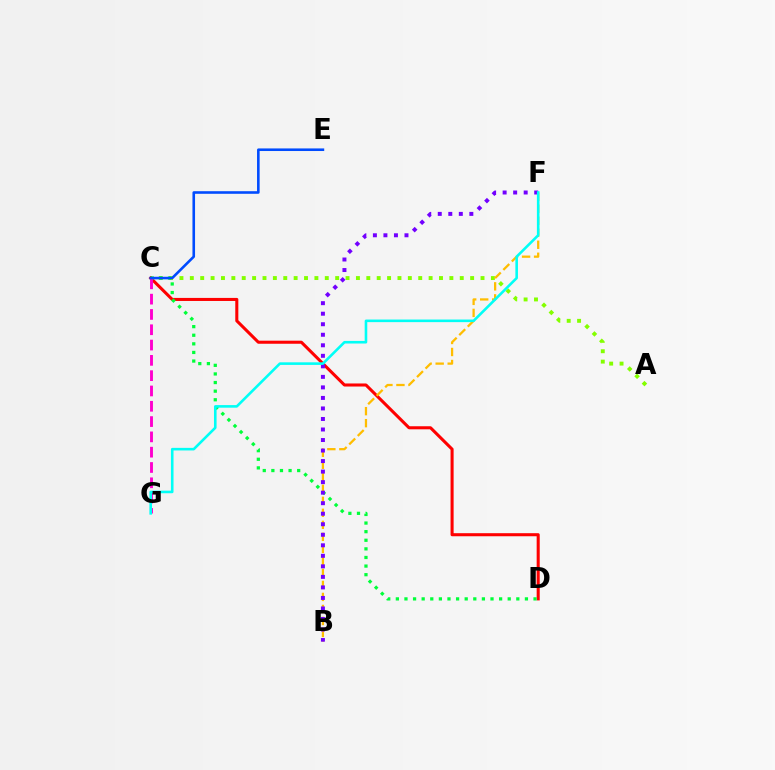{('A', 'C'): [{'color': '#84ff00', 'line_style': 'dotted', 'thickness': 2.82}], ('C', 'D'): [{'color': '#ff0000', 'line_style': 'solid', 'thickness': 2.2}, {'color': '#00ff39', 'line_style': 'dotted', 'thickness': 2.34}], ('B', 'F'): [{'color': '#ffbd00', 'line_style': 'dashed', 'thickness': 1.63}, {'color': '#7200ff', 'line_style': 'dotted', 'thickness': 2.86}], ('C', 'G'): [{'color': '#ff00cf', 'line_style': 'dashed', 'thickness': 2.08}], ('C', 'E'): [{'color': '#004bff', 'line_style': 'solid', 'thickness': 1.87}], ('F', 'G'): [{'color': '#00fff6', 'line_style': 'solid', 'thickness': 1.87}]}